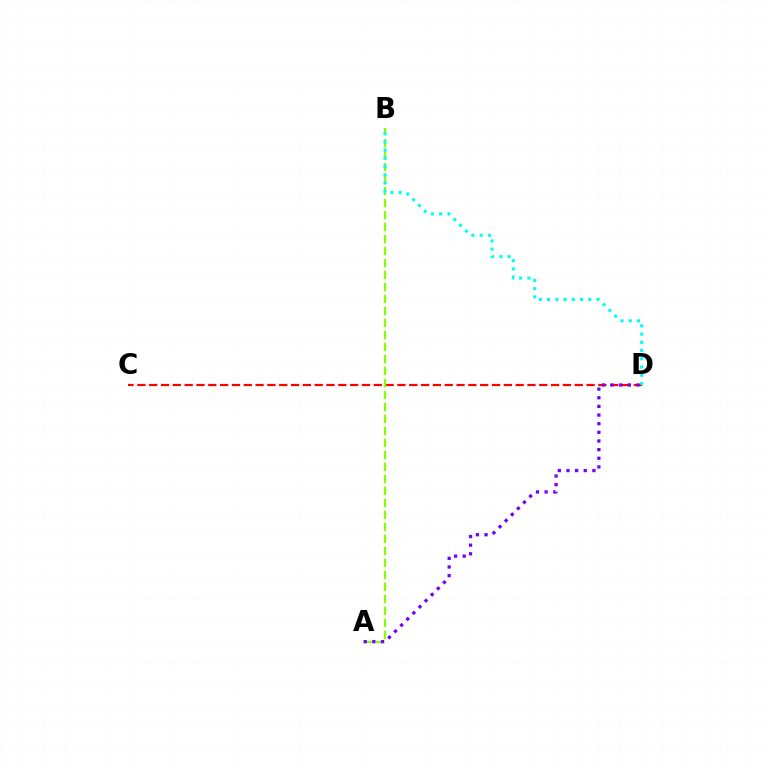{('C', 'D'): [{'color': '#ff0000', 'line_style': 'dashed', 'thickness': 1.61}], ('A', 'B'): [{'color': '#84ff00', 'line_style': 'dashed', 'thickness': 1.63}], ('A', 'D'): [{'color': '#7200ff', 'line_style': 'dotted', 'thickness': 2.35}], ('B', 'D'): [{'color': '#00fff6', 'line_style': 'dotted', 'thickness': 2.24}]}